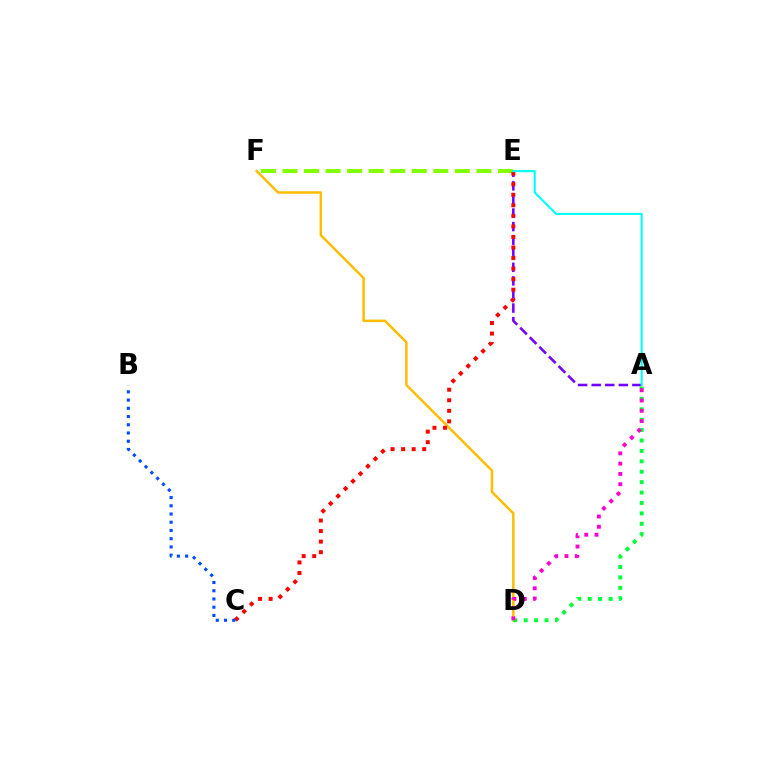{('D', 'F'): [{'color': '#ffbd00', 'line_style': 'solid', 'thickness': 1.8}], ('A', 'E'): [{'color': '#7200ff', 'line_style': 'dashed', 'thickness': 1.84}, {'color': '#00fff6', 'line_style': 'solid', 'thickness': 1.5}], ('E', 'F'): [{'color': '#84ff00', 'line_style': 'dashed', 'thickness': 2.93}], ('C', 'E'): [{'color': '#ff0000', 'line_style': 'dotted', 'thickness': 2.87}], ('A', 'D'): [{'color': '#00ff39', 'line_style': 'dotted', 'thickness': 2.83}, {'color': '#ff00cf', 'line_style': 'dotted', 'thickness': 2.79}], ('B', 'C'): [{'color': '#004bff', 'line_style': 'dotted', 'thickness': 2.24}]}